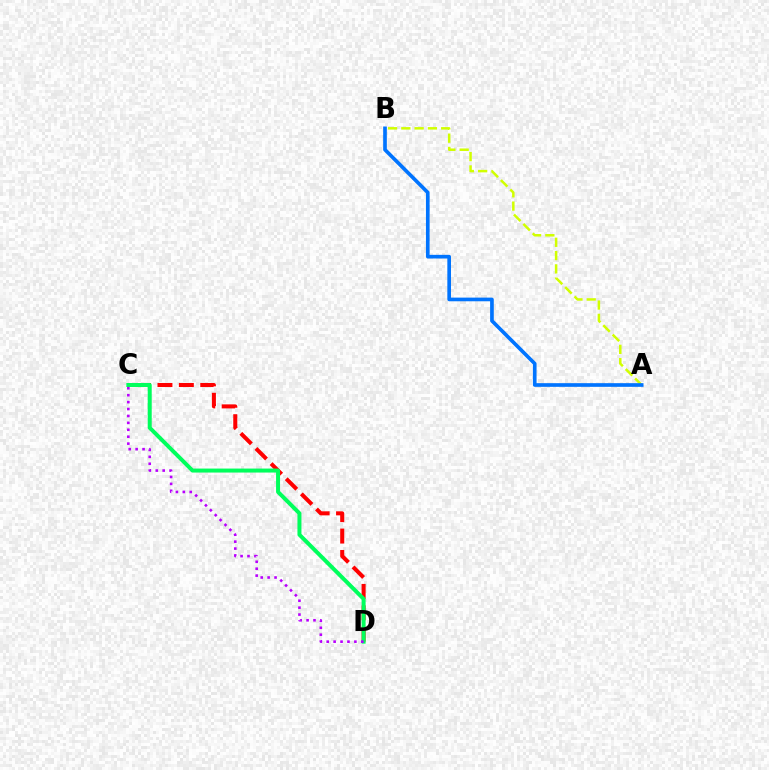{('A', 'B'): [{'color': '#d1ff00', 'line_style': 'dashed', 'thickness': 1.81}, {'color': '#0074ff', 'line_style': 'solid', 'thickness': 2.64}], ('C', 'D'): [{'color': '#ff0000', 'line_style': 'dashed', 'thickness': 2.91}, {'color': '#00ff5c', 'line_style': 'solid', 'thickness': 2.87}, {'color': '#b900ff', 'line_style': 'dotted', 'thickness': 1.88}]}